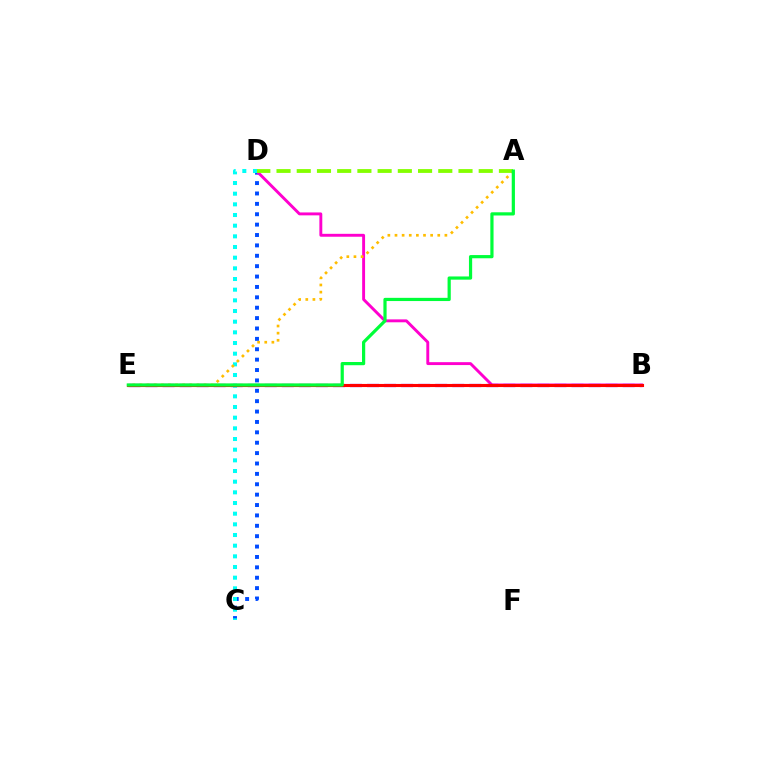{('C', 'D'): [{'color': '#004bff', 'line_style': 'dotted', 'thickness': 2.82}, {'color': '#00fff6', 'line_style': 'dotted', 'thickness': 2.9}], ('B', 'D'): [{'color': '#ff00cf', 'line_style': 'solid', 'thickness': 2.1}], ('B', 'E'): [{'color': '#7200ff', 'line_style': 'dashed', 'thickness': 2.32}, {'color': '#ff0000', 'line_style': 'solid', 'thickness': 2.23}], ('A', 'E'): [{'color': '#ffbd00', 'line_style': 'dotted', 'thickness': 1.94}, {'color': '#00ff39', 'line_style': 'solid', 'thickness': 2.31}], ('A', 'D'): [{'color': '#84ff00', 'line_style': 'dashed', 'thickness': 2.75}]}